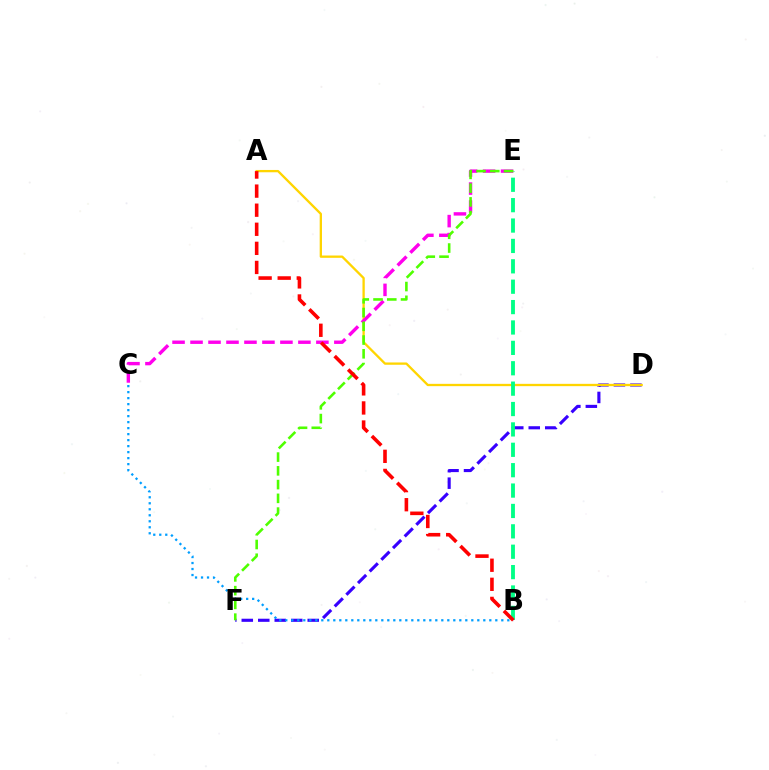{('D', 'F'): [{'color': '#3700ff', 'line_style': 'dashed', 'thickness': 2.24}], ('A', 'D'): [{'color': '#ffd500', 'line_style': 'solid', 'thickness': 1.66}], ('B', 'E'): [{'color': '#00ff86', 'line_style': 'dashed', 'thickness': 2.77}], ('C', 'E'): [{'color': '#ff00ed', 'line_style': 'dashed', 'thickness': 2.44}], ('E', 'F'): [{'color': '#4fff00', 'line_style': 'dashed', 'thickness': 1.87}], ('B', 'C'): [{'color': '#009eff', 'line_style': 'dotted', 'thickness': 1.63}], ('A', 'B'): [{'color': '#ff0000', 'line_style': 'dashed', 'thickness': 2.59}]}